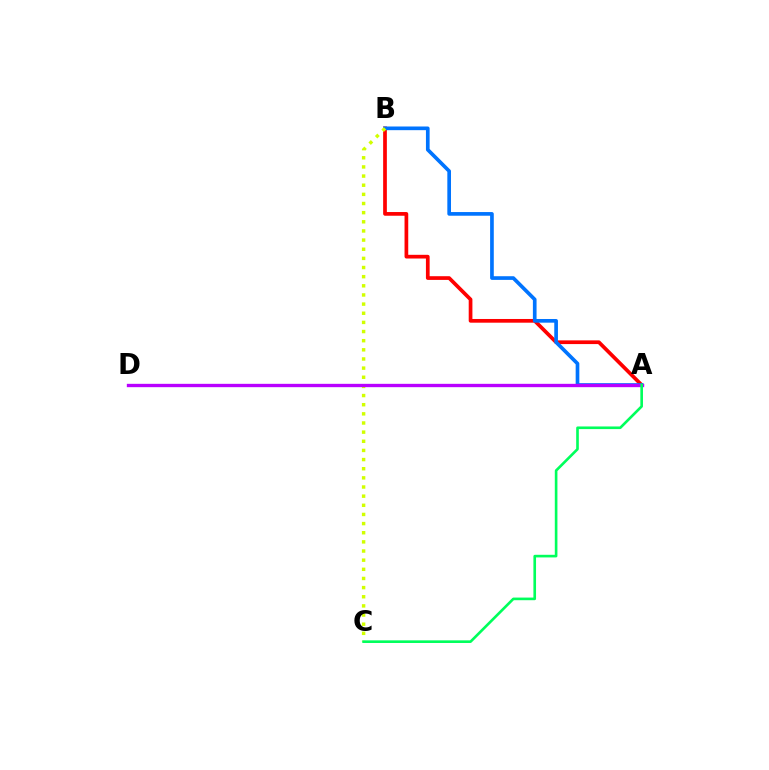{('A', 'B'): [{'color': '#ff0000', 'line_style': 'solid', 'thickness': 2.67}, {'color': '#0074ff', 'line_style': 'solid', 'thickness': 2.64}], ('B', 'C'): [{'color': '#d1ff00', 'line_style': 'dotted', 'thickness': 2.48}], ('A', 'D'): [{'color': '#b900ff', 'line_style': 'solid', 'thickness': 2.41}], ('A', 'C'): [{'color': '#00ff5c', 'line_style': 'solid', 'thickness': 1.89}]}